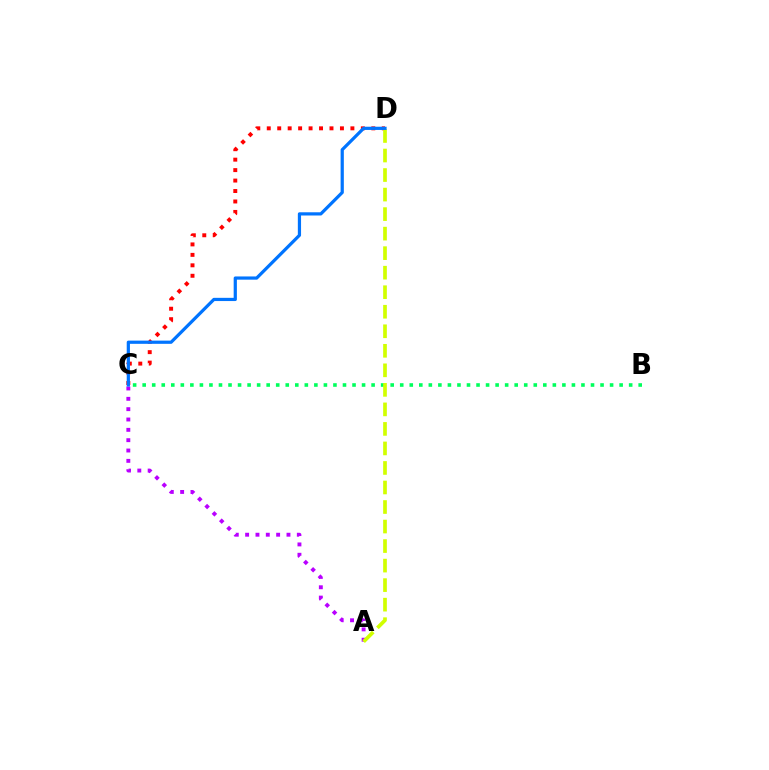{('B', 'C'): [{'color': '#00ff5c', 'line_style': 'dotted', 'thickness': 2.59}], ('A', 'C'): [{'color': '#b900ff', 'line_style': 'dotted', 'thickness': 2.81}], ('C', 'D'): [{'color': '#ff0000', 'line_style': 'dotted', 'thickness': 2.84}, {'color': '#0074ff', 'line_style': 'solid', 'thickness': 2.31}], ('A', 'D'): [{'color': '#d1ff00', 'line_style': 'dashed', 'thickness': 2.65}]}